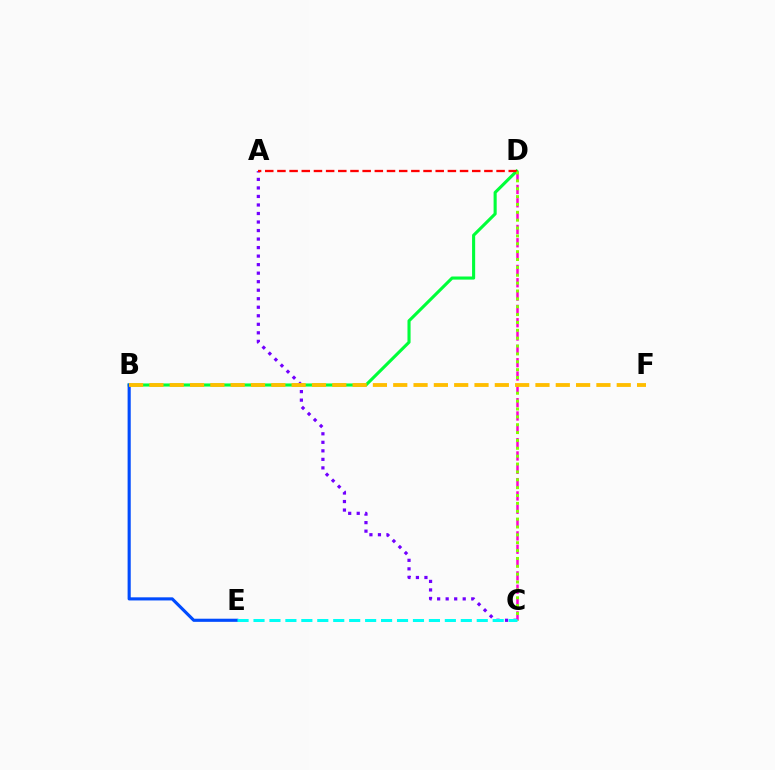{('C', 'D'): [{'color': '#ff00cf', 'line_style': 'dashed', 'thickness': 1.81}, {'color': '#84ff00', 'line_style': 'dotted', 'thickness': 2.14}], ('B', 'D'): [{'color': '#00ff39', 'line_style': 'solid', 'thickness': 2.23}], ('A', 'C'): [{'color': '#7200ff', 'line_style': 'dotted', 'thickness': 2.32}], ('A', 'D'): [{'color': '#ff0000', 'line_style': 'dashed', 'thickness': 1.65}], ('B', 'E'): [{'color': '#004bff', 'line_style': 'solid', 'thickness': 2.25}], ('C', 'E'): [{'color': '#00fff6', 'line_style': 'dashed', 'thickness': 2.17}], ('B', 'F'): [{'color': '#ffbd00', 'line_style': 'dashed', 'thickness': 2.76}]}